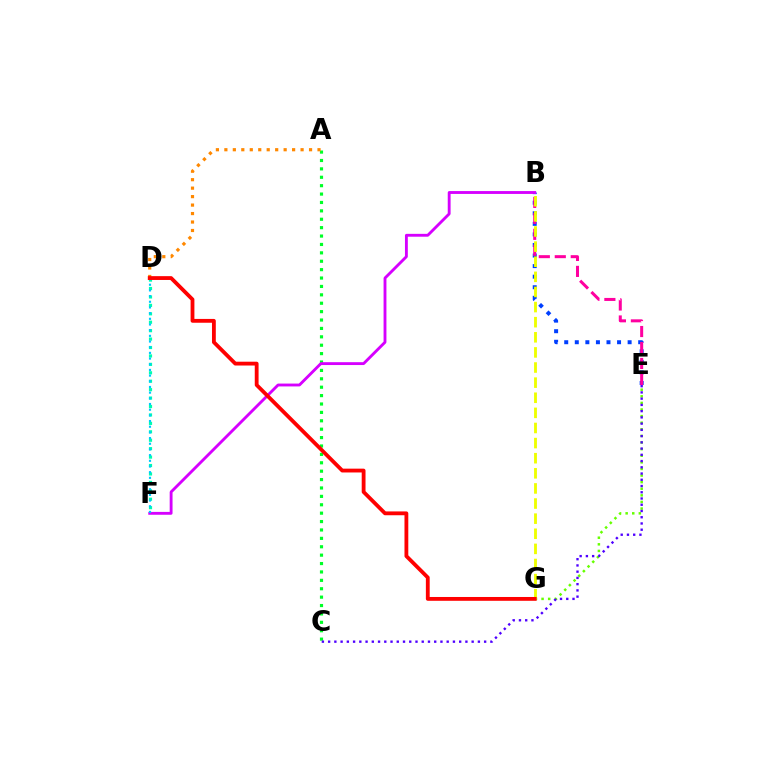{('B', 'E'): [{'color': '#003fff', 'line_style': 'dotted', 'thickness': 2.87}, {'color': '#ff00a0', 'line_style': 'dashed', 'thickness': 2.17}], ('D', 'F'): [{'color': '#00ffaf', 'line_style': 'dotted', 'thickness': 2.29}, {'color': '#00c7ff', 'line_style': 'dotted', 'thickness': 1.54}], ('A', 'C'): [{'color': '#00ff27', 'line_style': 'dotted', 'thickness': 2.28}], ('E', 'G'): [{'color': '#66ff00', 'line_style': 'dotted', 'thickness': 1.79}], ('A', 'D'): [{'color': '#ff8800', 'line_style': 'dotted', 'thickness': 2.3}], ('B', 'G'): [{'color': '#eeff00', 'line_style': 'dashed', 'thickness': 2.05}], ('C', 'E'): [{'color': '#4f00ff', 'line_style': 'dotted', 'thickness': 1.7}], ('B', 'F'): [{'color': '#d600ff', 'line_style': 'solid', 'thickness': 2.06}], ('D', 'G'): [{'color': '#ff0000', 'line_style': 'solid', 'thickness': 2.75}]}